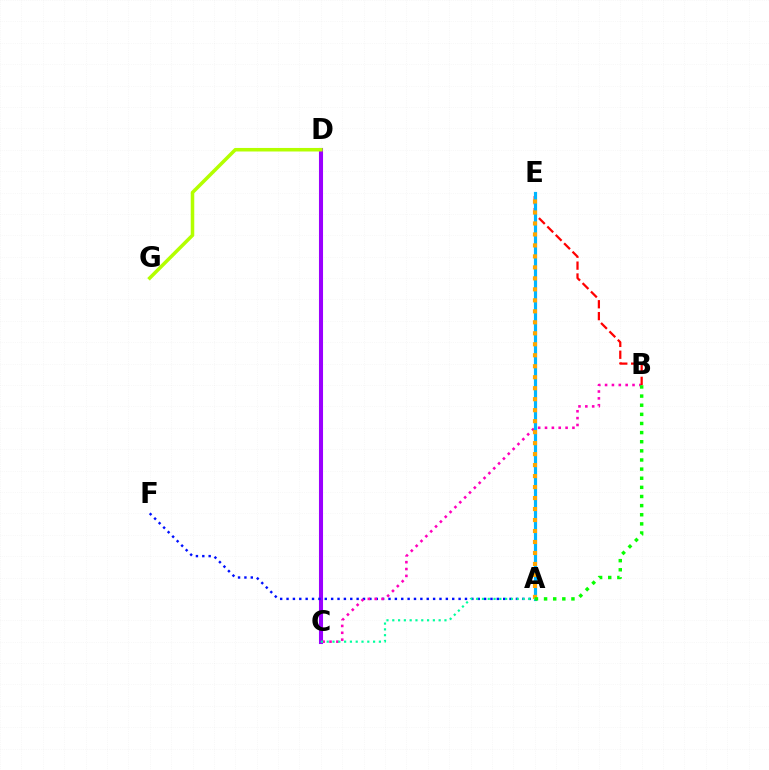{('C', 'D'): [{'color': '#9b00ff', 'line_style': 'solid', 'thickness': 2.93}], ('A', 'F'): [{'color': '#0010ff', 'line_style': 'dotted', 'thickness': 1.73}], ('B', 'C'): [{'color': '#ff00bd', 'line_style': 'dotted', 'thickness': 1.86}], ('D', 'G'): [{'color': '#b3ff00', 'line_style': 'solid', 'thickness': 2.54}], ('B', 'E'): [{'color': '#ff0000', 'line_style': 'dashed', 'thickness': 1.61}], ('A', 'E'): [{'color': '#00b5ff', 'line_style': 'solid', 'thickness': 2.29}, {'color': '#ffa500', 'line_style': 'dotted', 'thickness': 2.98}], ('A', 'B'): [{'color': '#08ff00', 'line_style': 'dotted', 'thickness': 2.48}], ('A', 'C'): [{'color': '#00ff9d', 'line_style': 'dotted', 'thickness': 1.57}]}